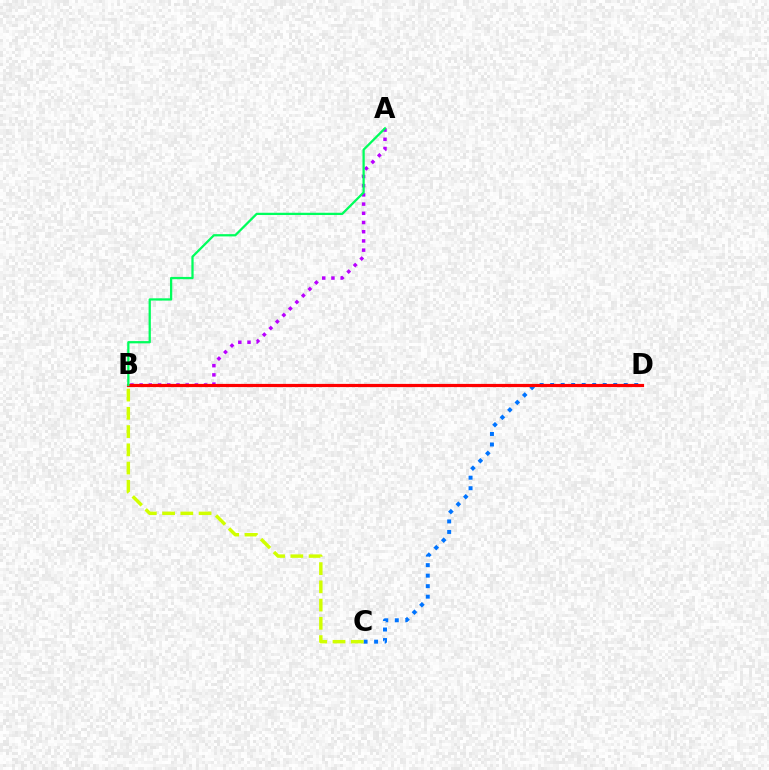{('A', 'B'): [{'color': '#b900ff', 'line_style': 'dotted', 'thickness': 2.5}, {'color': '#00ff5c', 'line_style': 'solid', 'thickness': 1.63}], ('C', 'D'): [{'color': '#0074ff', 'line_style': 'dotted', 'thickness': 2.86}], ('B', 'C'): [{'color': '#d1ff00', 'line_style': 'dashed', 'thickness': 2.48}], ('B', 'D'): [{'color': '#ff0000', 'line_style': 'solid', 'thickness': 2.3}]}